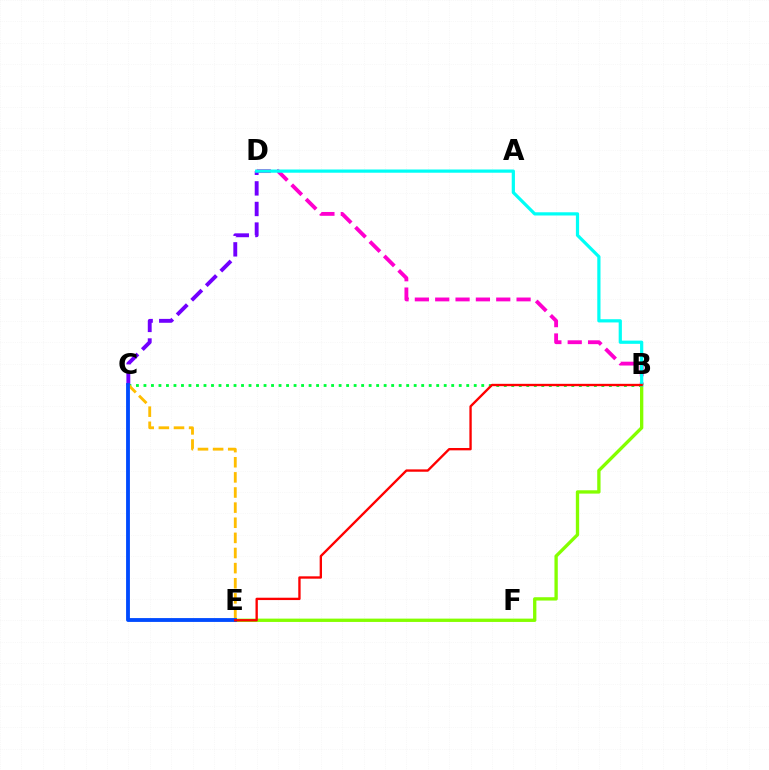{('B', 'C'): [{'color': '#00ff39', 'line_style': 'dotted', 'thickness': 2.04}], ('B', 'D'): [{'color': '#ff00cf', 'line_style': 'dashed', 'thickness': 2.76}, {'color': '#00fff6', 'line_style': 'solid', 'thickness': 2.32}], ('C', 'D'): [{'color': '#7200ff', 'line_style': 'dashed', 'thickness': 2.8}], ('C', 'E'): [{'color': '#ffbd00', 'line_style': 'dashed', 'thickness': 2.05}, {'color': '#004bff', 'line_style': 'solid', 'thickness': 2.76}], ('B', 'E'): [{'color': '#84ff00', 'line_style': 'solid', 'thickness': 2.4}, {'color': '#ff0000', 'line_style': 'solid', 'thickness': 1.69}]}